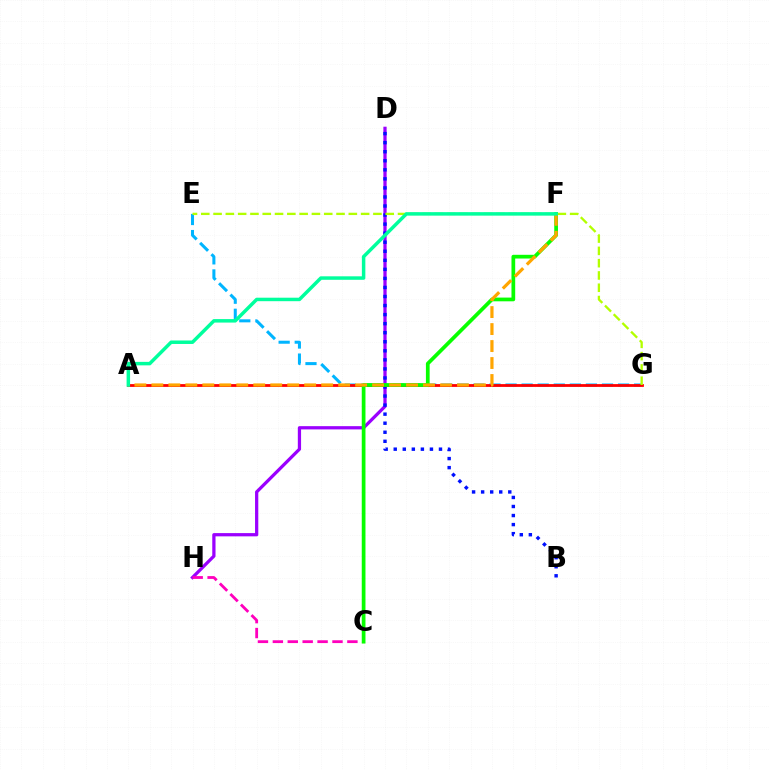{('D', 'H'): [{'color': '#9b00ff', 'line_style': 'solid', 'thickness': 2.34}], ('C', 'H'): [{'color': '#ff00bd', 'line_style': 'dashed', 'thickness': 2.03}], ('E', 'G'): [{'color': '#00b5ff', 'line_style': 'dashed', 'thickness': 2.18}, {'color': '#b3ff00', 'line_style': 'dashed', 'thickness': 1.67}], ('B', 'D'): [{'color': '#0010ff', 'line_style': 'dotted', 'thickness': 2.46}], ('A', 'G'): [{'color': '#ff0000', 'line_style': 'solid', 'thickness': 2.01}], ('C', 'F'): [{'color': '#08ff00', 'line_style': 'solid', 'thickness': 2.68}], ('A', 'F'): [{'color': '#ffa500', 'line_style': 'dashed', 'thickness': 2.31}, {'color': '#00ff9d', 'line_style': 'solid', 'thickness': 2.51}]}